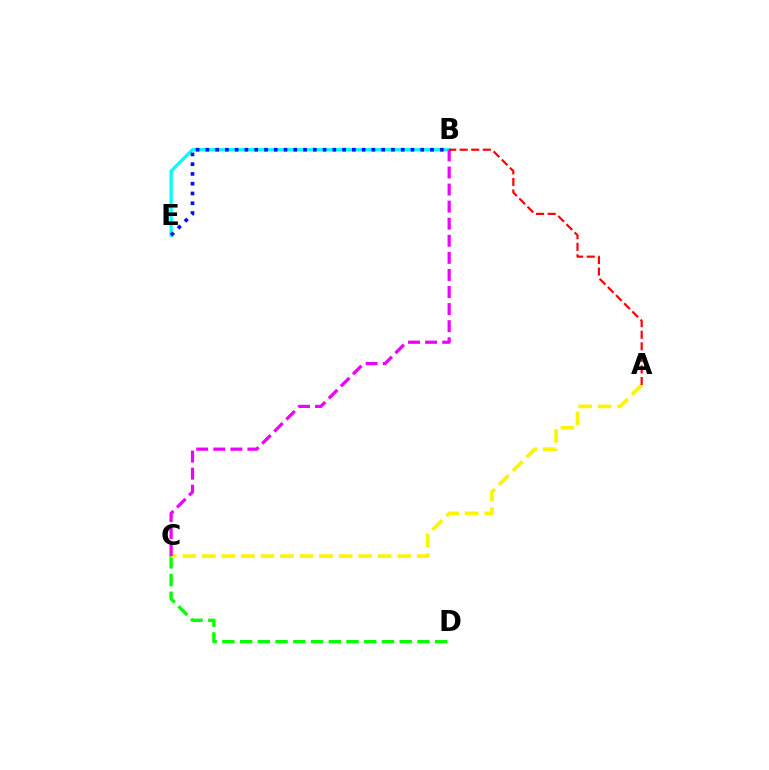{('C', 'D'): [{'color': '#08ff00', 'line_style': 'dashed', 'thickness': 2.41}], ('B', 'E'): [{'color': '#00fff6', 'line_style': 'solid', 'thickness': 2.33}, {'color': '#0010ff', 'line_style': 'dotted', 'thickness': 2.65}], ('A', 'C'): [{'color': '#fcf500', 'line_style': 'dashed', 'thickness': 2.65}], ('B', 'C'): [{'color': '#ee00ff', 'line_style': 'dashed', 'thickness': 2.32}], ('A', 'B'): [{'color': '#ff0000', 'line_style': 'dashed', 'thickness': 1.57}]}